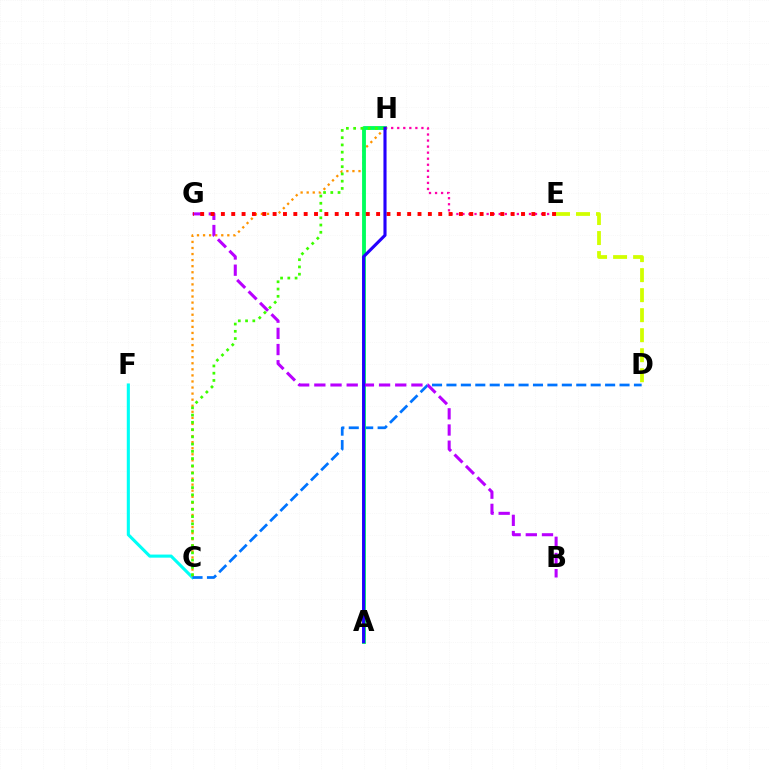{('C', 'F'): [{'color': '#00fff6', 'line_style': 'solid', 'thickness': 2.23}], ('C', 'H'): [{'color': '#ff9400', 'line_style': 'dotted', 'thickness': 1.65}, {'color': '#3dff00', 'line_style': 'dotted', 'thickness': 1.97}], ('C', 'D'): [{'color': '#0074ff', 'line_style': 'dashed', 'thickness': 1.96}], ('A', 'H'): [{'color': '#00ff5c', 'line_style': 'solid', 'thickness': 2.77}, {'color': '#2500ff', 'line_style': 'solid', 'thickness': 2.24}], ('B', 'G'): [{'color': '#b900ff', 'line_style': 'dashed', 'thickness': 2.2}], ('E', 'H'): [{'color': '#ff00ac', 'line_style': 'dotted', 'thickness': 1.64}], ('D', 'E'): [{'color': '#d1ff00', 'line_style': 'dashed', 'thickness': 2.72}], ('E', 'G'): [{'color': '#ff0000', 'line_style': 'dotted', 'thickness': 2.81}]}